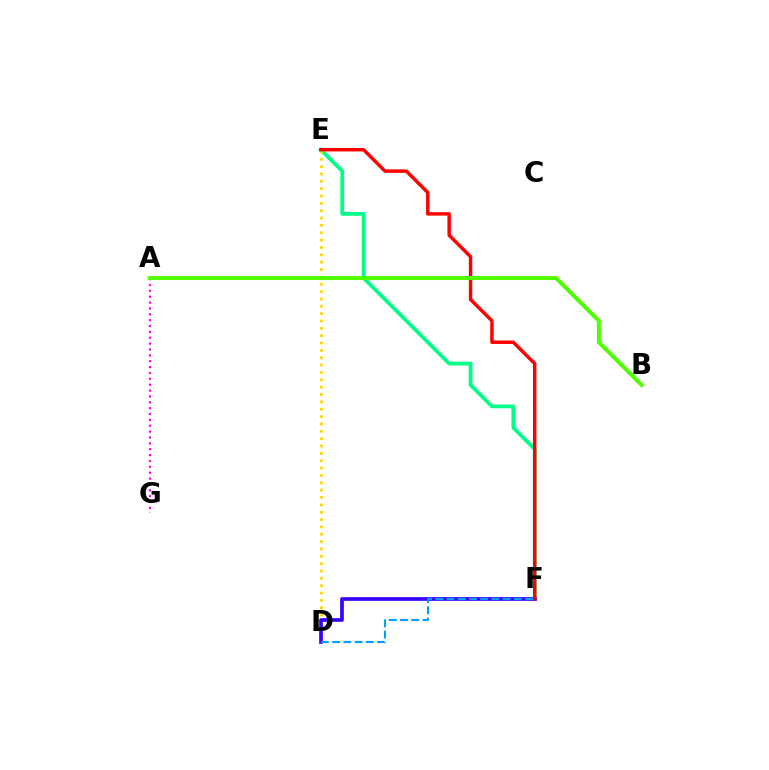{('E', 'F'): [{'color': '#00ff86', 'line_style': 'solid', 'thickness': 2.72}, {'color': '#ff0000', 'line_style': 'solid', 'thickness': 2.48}], ('A', 'G'): [{'color': '#ff00ed', 'line_style': 'dotted', 'thickness': 1.59}], ('D', 'E'): [{'color': '#ffd500', 'line_style': 'dotted', 'thickness': 2.0}], ('D', 'F'): [{'color': '#3700ff', 'line_style': 'solid', 'thickness': 2.65}, {'color': '#009eff', 'line_style': 'dashed', 'thickness': 1.53}], ('A', 'B'): [{'color': '#4fff00', 'line_style': 'solid', 'thickness': 2.89}]}